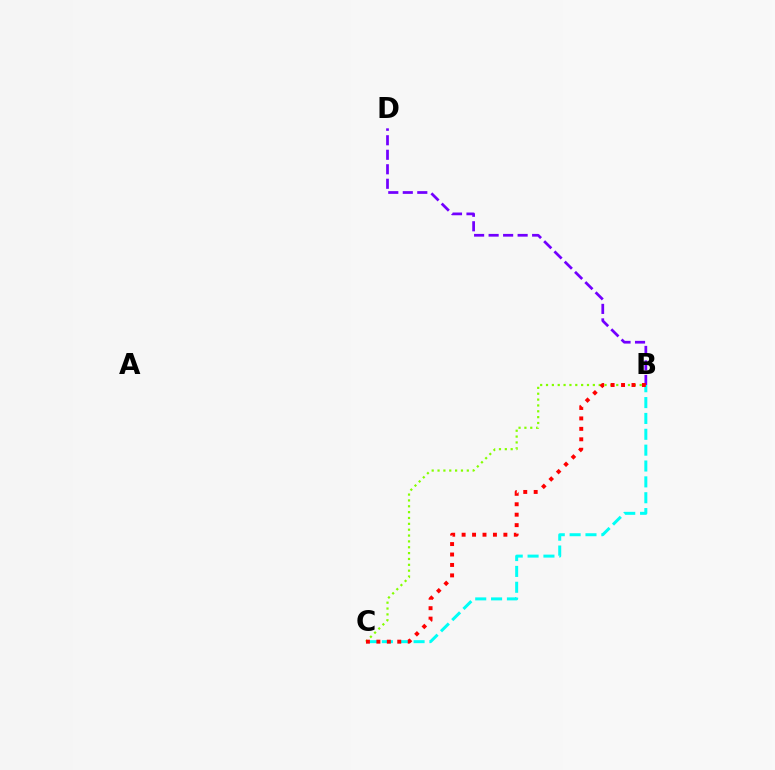{('B', 'D'): [{'color': '#7200ff', 'line_style': 'dashed', 'thickness': 1.97}], ('B', 'C'): [{'color': '#84ff00', 'line_style': 'dotted', 'thickness': 1.59}, {'color': '#00fff6', 'line_style': 'dashed', 'thickness': 2.15}, {'color': '#ff0000', 'line_style': 'dotted', 'thickness': 2.84}]}